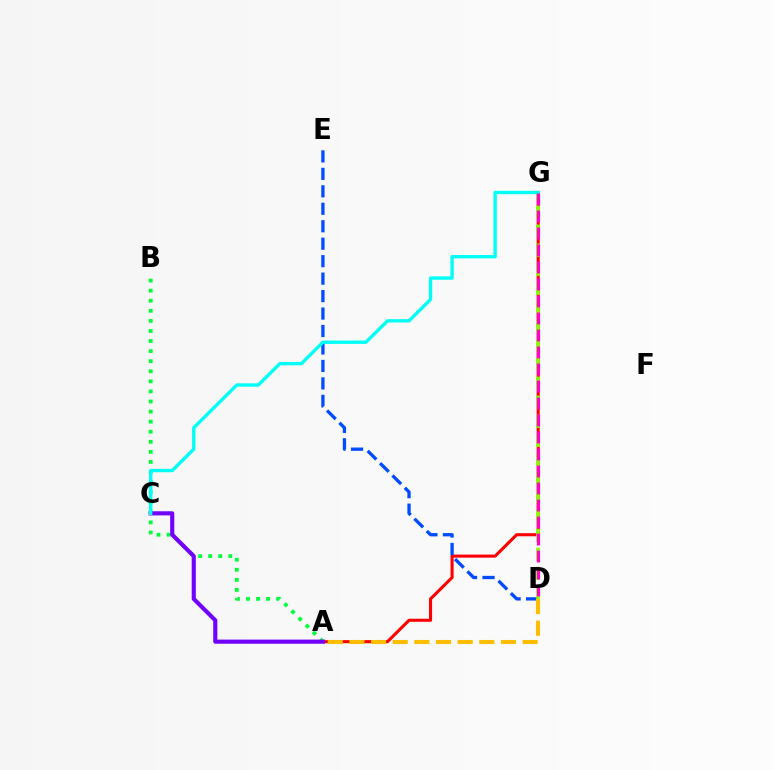{('A', 'B'): [{'color': '#00ff39', 'line_style': 'dotted', 'thickness': 2.74}], ('A', 'G'): [{'color': '#ff0000', 'line_style': 'solid', 'thickness': 2.22}], ('A', 'C'): [{'color': '#7200ff', 'line_style': 'solid', 'thickness': 2.97}], ('D', 'E'): [{'color': '#004bff', 'line_style': 'dashed', 'thickness': 2.37}], ('D', 'G'): [{'color': '#84ff00', 'line_style': 'dashed', 'thickness': 2.58}, {'color': '#ff00cf', 'line_style': 'dashed', 'thickness': 2.31}], ('C', 'G'): [{'color': '#00fff6', 'line_style': 'solid', 'thickness': 2.42}], ('A', 'D'): [{'color': '#ffbd00', 'line_style': 'dashed', 'thickness': 2.94}]}